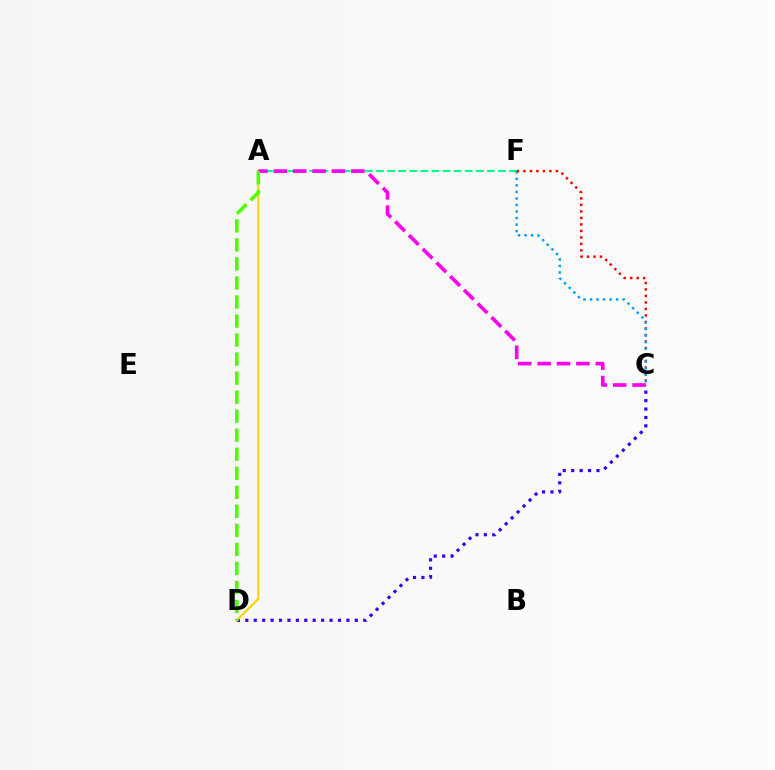{('C', 'D'): [{'color': '#3700ff', 'line_style': 'dotted', 'thickness': 2.29}], ('A', 'F'): [{'color': '#00ff86', 'line_style': 'dashed', 'thickness': 1.51}], ('A', 'D'): [{'color': '#ffd500', 'line_style': 'solid', 'thickness': 1.61}, {'color': '#4fff00', 'line_style': 'dashed', 'thickness': 2.59}], ('C', 'F'): [{'color': '#ff0000', 'line_style': 'dotted', 'thickness': 1.77}, {'color': '#009eff', 'line_style': 'dotted', 'thickness': 1.77}], ('A', 'C'): [{'color': '#ff00ed', 'line_style': 'dashed', 'thickness': 2.63}]}